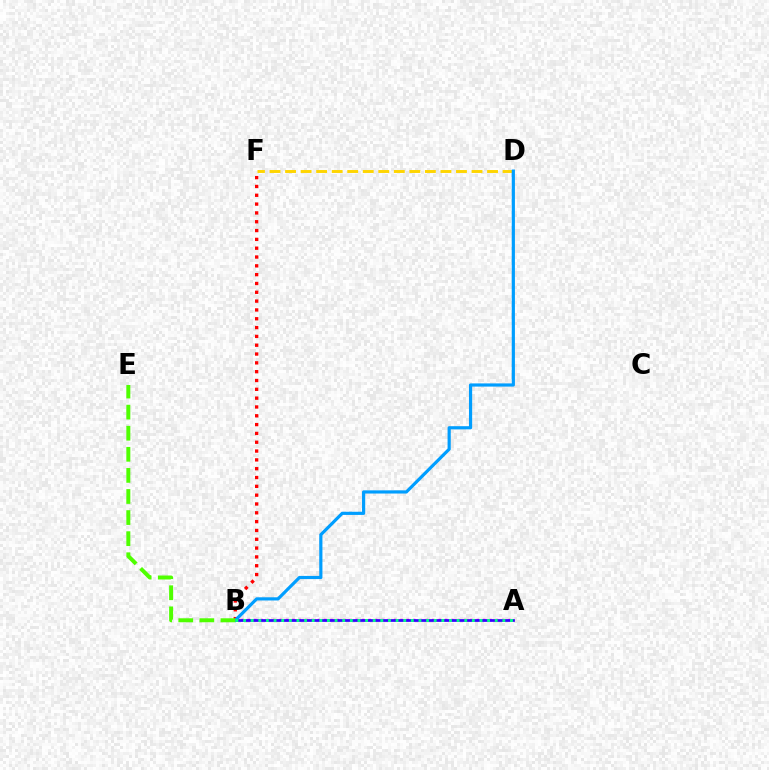{('A', 'B'): [{'color': '#ff00ed', 'line_style': 'dotted', 'thickness': 1.73}, {'color': '#3700ff', 'line_style': 'solid', 'thickness': 1.96}, {'color': '#00ff86', 'line_style': 'dotted', 'thickness': 2.07}], ('B', 'F'): [{'color': '#ff0000', 'line_style': 'dotted', 'thickness': 2.4}], ('D', 'F'): [{'color': '#ffd500', 'line_style': 'dashed', 'thickness': 2.11}], ('B', 'D'): [{'color': '#009eff', 'line_style': 'solid', 'thickness': 2.29}], ('B', 'E'): [{'color': '#4fff00', 'line_style': 'dashed', 'thickness': 2.86}]}